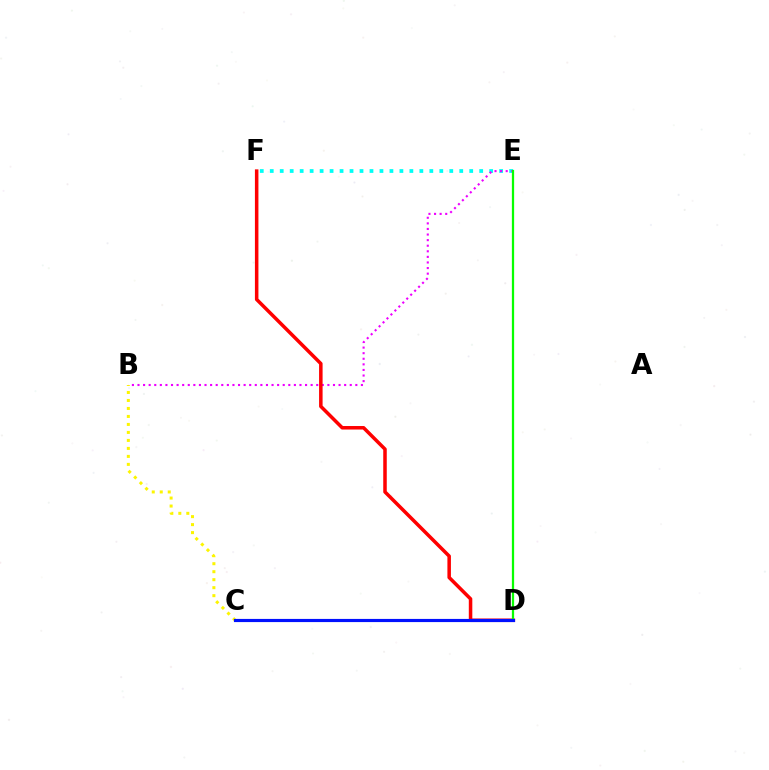{('E', 'F'): [{'color': '#00fff6', 'line_style': 'dotted', 'thickness': 2.71}], ('B', 'C'): [{'color': '#fcf500', 'line_style': 'dotted', 'thickness': 2.17}], ('B', 'E'): [{'color': '#ee00ff', 'line_style': 'dotted', 'thickness': 1.52}], ('D', 'F'): [{'color': '#ff0000', 'line_style': 'solid', 'thickness': 2.53}], ('D', 'E'): [{'color': '#08ff00', 'line_style': 'solid', 'thickness': 1.63}], ('C', 'D'): [{'color': '#0010ff', 'line_style': 'solid', 'thickness': 2.28}]}